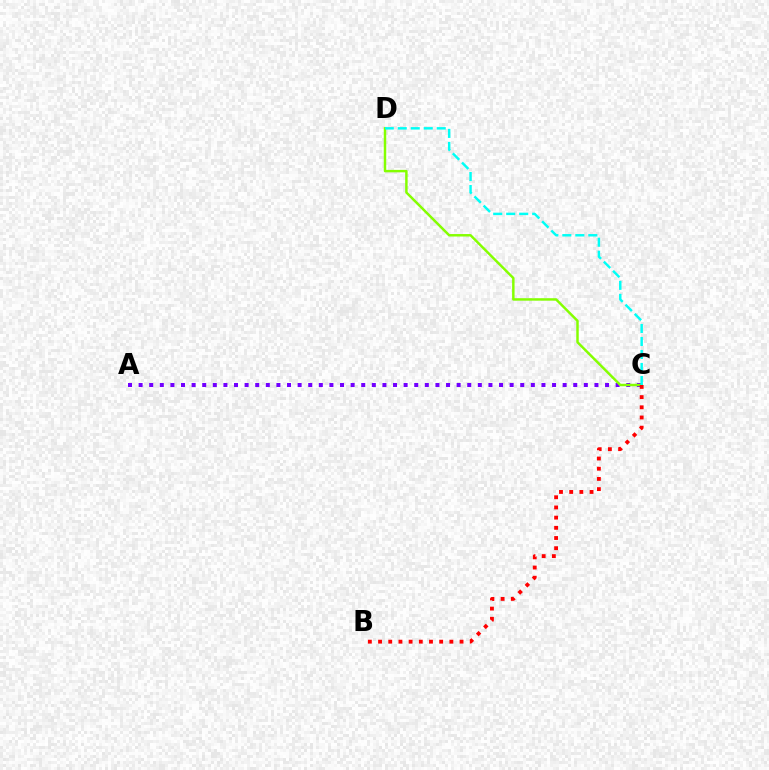{('A', 'C'): [{'color': '#7200ff', 'line_style': 'dotted', 'thickness': 2.88}], ('C', 'D'): [{'color': '#84ff00', 'line_style': 'solid', 'thickness': 1.77}, {'color': '#00fff6', 'line_style': 'dashed', 'thickness': 1.77}], ('B', 'C'): [{'color': '#ff0000', 'line_style': 'dotted', 'thickness': 2.77}]}